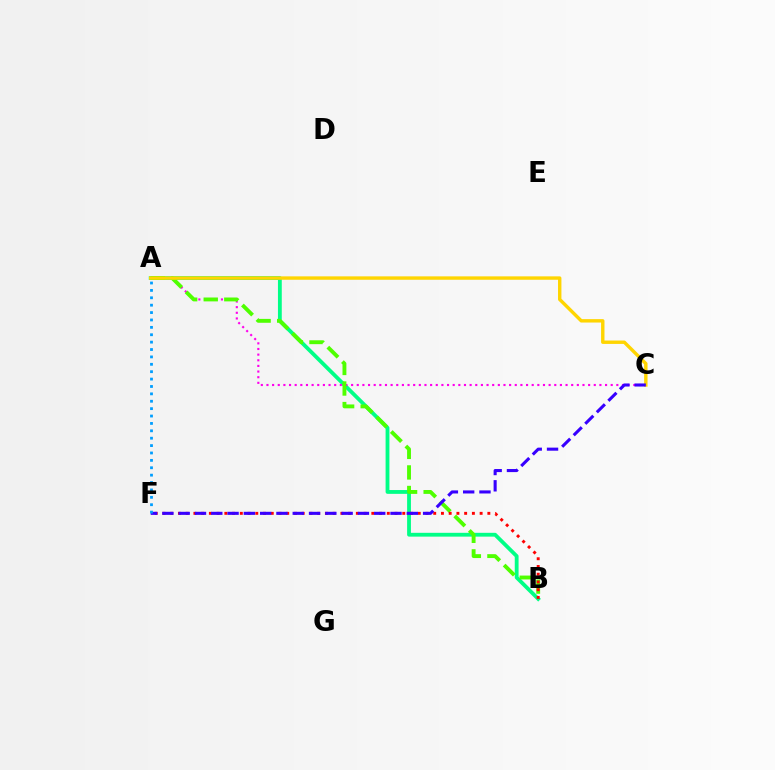{('A', 'B'): [{'color': '#00ff86', 'line_style': 'solid', 'thickness': 2.75}, {'color': '#4fff00', 'line_style': 'dashed', 'thickness': 2.79}], ('A', 'C'): [{'color': '#ff00ed', 'line_style': 'dotted', 'thickness': 1.53}, {'color': '#ffd500', 'line_style': 'solid', 'thickness': 2.45}], ('B', 'F'): [{'color': '#ff0000', 'line_style': 'dotted', 'thickness': 2.1}], ('C', 'F'): [{'color': '#3700ff', 'line_style': 'dashed', 'thickness': 2.21}], ('A', 'F'): [{'color': '#009eff', 'line_style': 'dotted', 'thickness': 2.01}]}